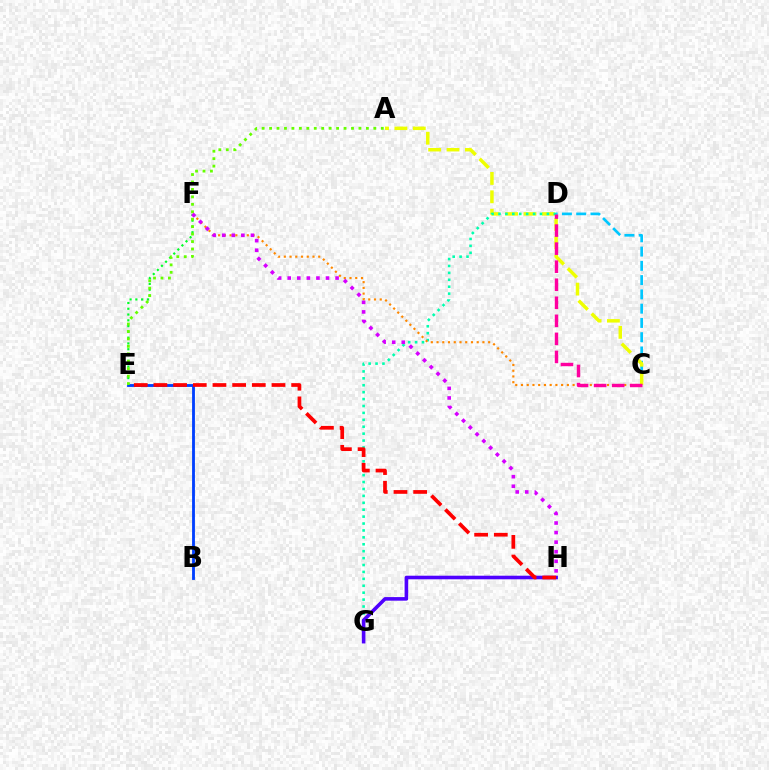{('C', 'D'): [{'color': '#00c7ff', 'line_style': 'dashed', 'thickness': 1.94}, {'color': '#ff00a0', 'line_style': 'dashed', 'thickness': 2.45}], ('A', 'C'): [{'color': '#eeff00', 'line_style': 'dashed', 'thickness': 2.5}], ('D', 'G'): [{'color': '#00ffaf', 'line_style': 'dotted', 'thickness': 1.88}], ('C', 'F'): [{'color': '#ff8800', 'line_style': 'dotted', 'thickness': 1.56}], ('E', 'F'): [{'color': '#00ff27', 'line_style': 'dotted', 'thickness': 1.57}], ('B', 'E'): [{'color': '#003fff', 'line_style': 'solid', 'thickness': 2.04}], ('G', 'H'): [{'color': '#4f00ff', 'line_style': 'solid', 'thickness': 2.58}], ('A', 'E'): [{'color': '#66ff00', 'line_style': 'dotted', 'thickness': 2.02}], ('F', 'H'): [{'color': '#d600ff', 'line_style': 'dotted', 'thickness': 2.6}], ('E', 'H'): [{'color': '#ff0000', 'line_style': 'dashed', 'thickness': 2.67}]}